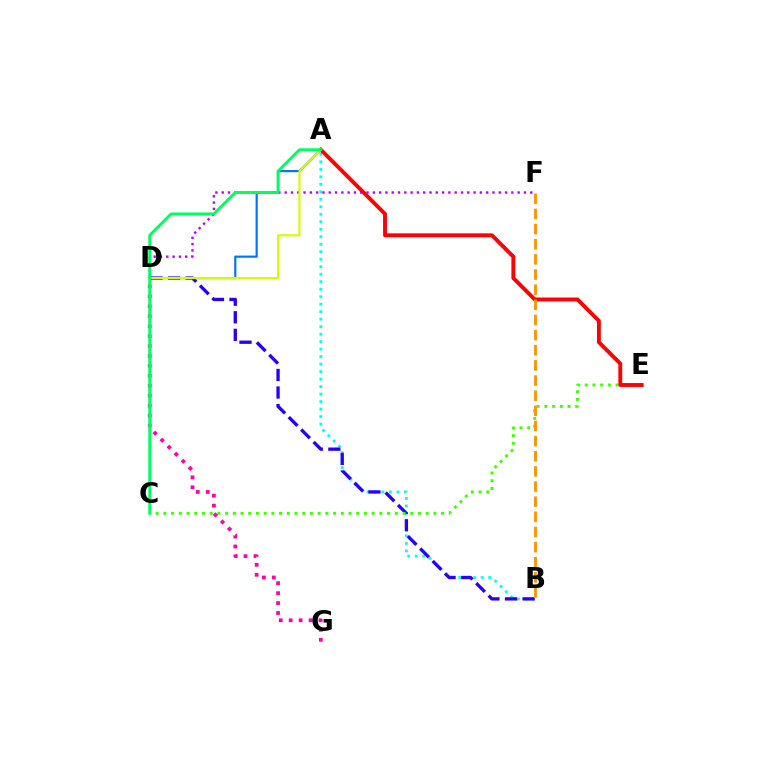{('A', 'D'): [{'color': '#0074ff', 'line_style': 'solid', 'thickness': 1.57}, {'color': '#d1ff00', 'line_style': 'solid', 'thickness': 1.55}], ('A', 'B'): [{'color': '#00fff6', 'line_style': 'dotted', 'thickness': 2.04}], ('B', 'D'): [{'color': '#2500ff', 'line_style': 'dashed', 'thickness': 2.39}], ('C', 'E'): [{'color': '#3dff00', 'line_style': 'dotted', 'thickness': 2.1}], ('D', 'G'): [{'color': '#ff00ac', 'line_style': 'dotted', 'thickness': 2.7}], ('D', 'F'): [{'color': '#b900ff', 'line_style': 'dotted', 'thickness': 1.71}], ('A', 'E'): [{'color': '#ff0000', 'line_style': 'solid', 'thickness': 2.79}], ('B', 'F'): [{'color': '#ff9400', 'line_style': 'dashed', 'thickness': 2.06}], ('A', 'C'): [{'color': '#00ff5c', 'line_style': 'solid', 'thickness': 2.06}]}